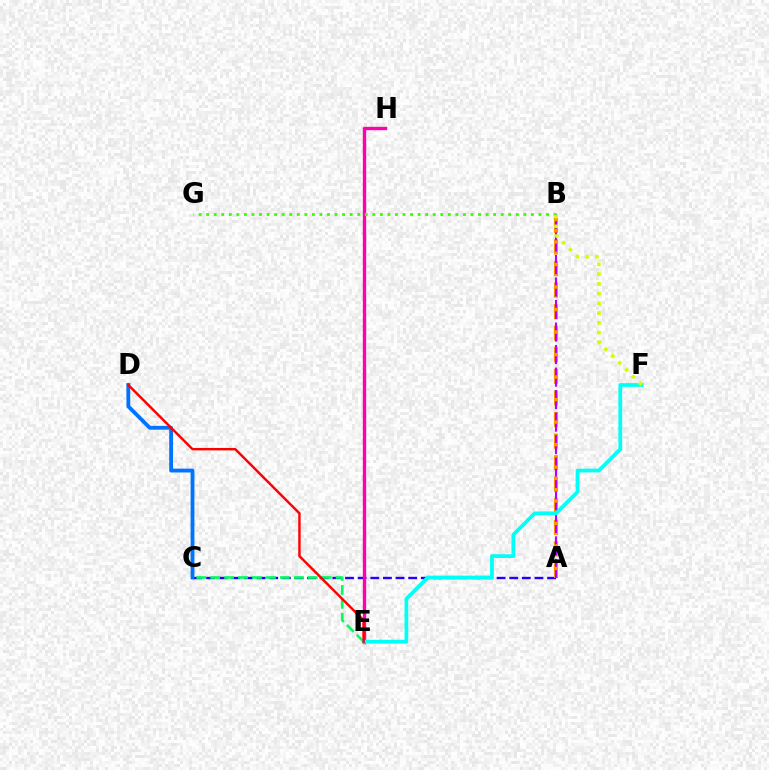{('A', 'C'): [{'color': '#2500ff', 'line_style': 'dashed', 'thickness': 1.72}], ('A', 'B'): [{'color': '#ff9400', 'line_style': 'dashed', 'thickness': 2.93}, {'color': '#b900ff', 'line_style': 'dashed', 'thickness': 1.53}], ('E', 'H'): [{'color': '#ff00ac', 'line_style': 'solid', 'thickness': 2.42}], ('C', 'D'): [{'color': '#0074ff', 'line_style': 'solid', 'thickness': 2.75}], ('B', 'G'): [{'color': '#3dff00', 'line_style': 'dotted', 'thickness': 2.05}], ('C', 'E'): [{'color': '#00ff5c', 'line_style': 'dashed', 'thickness': 1.89}], ('E', 'F'): [{'color': '#00fff6', 'line_style': 'solid', 'thickness': 2.69}], ('B', 'F'): [{'color': '#d1ff00', 'line_style': 'dotted', 'thickness': 2.65}], ('D', 'E'): [{'color': '#ff0000', 'line_style': 'solid', 'thickness': 1.75}]}